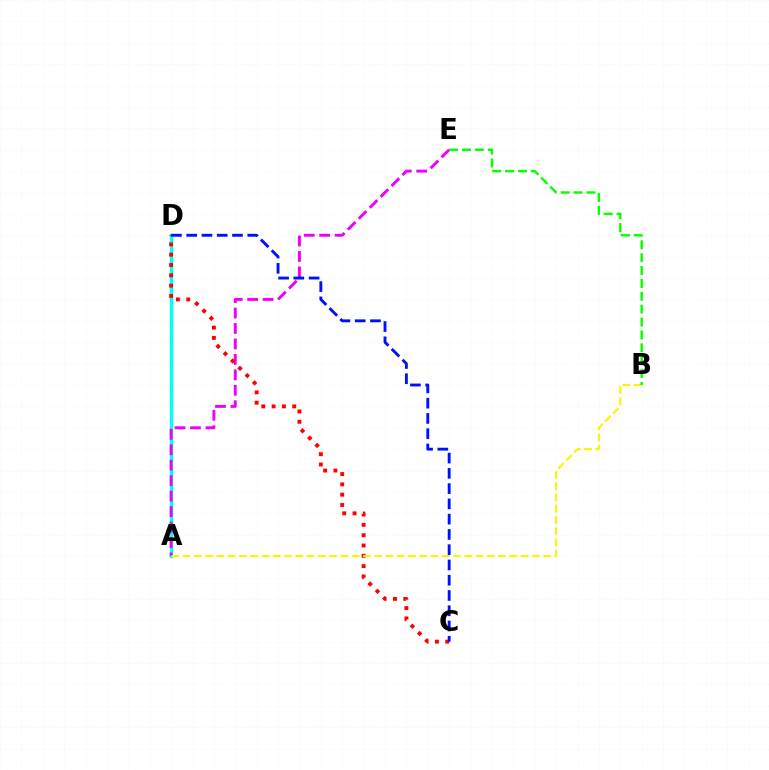{('A', 'D'): [{'color': '#00fff6', 'line_style': 'solid', 'thickness': 2.43}], ('A', 'E'): [{'color': '#ee00ff', 'line_style': 'dashed', 'thickness': 2.1}], ('C', 'D'): [{'color': '#ff0000', 'line_style': 'dotted', 'thickness': 2.8}, {'color': '#0010ff', 'line_style': 'dashed', 'thickness': 2.07}], ('A', 'B'): [{'color': '#fcf500', 'line_style': 'dashed', 'thickness': 1.53}], ('B', 'E'): [{'color': '#08ff00', 'line_style': 'dashed', 'thickness': 1.75}]}